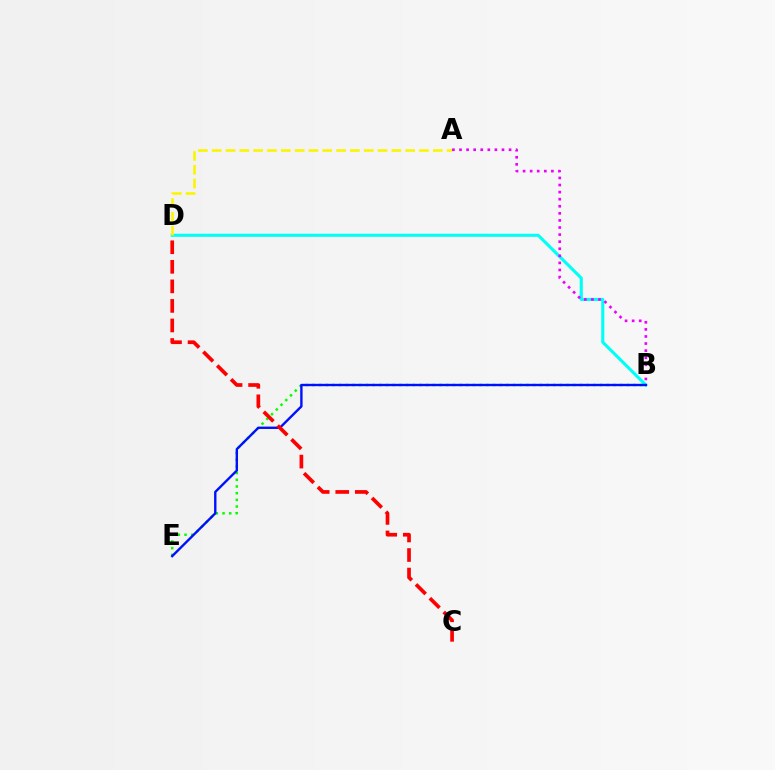{('B', 'D'): [{'color': '#00fff6', 'line_style': 'solid', 'thickness': 2.23}], ('B', 'E'): [{'color': '#08ff00', 'line_style': 'dotted', 'thickness': 1.82}, {'color': '#0010ff', 'line_style': 'solid', 'thickness': 1.71}], ('A', 'D'): [{'color': '#fcf500', 'line_style': 'dashed', 'thickness': 1.88}], ('A', 'B'): [{'color': '#ee00ff', 'line_style': 'dotted', 'thickness': 1.92}], ('C', 'D'): [{'color': '#ff0000', 'line_style': 'dashed', 'thickness': 2.66}]}